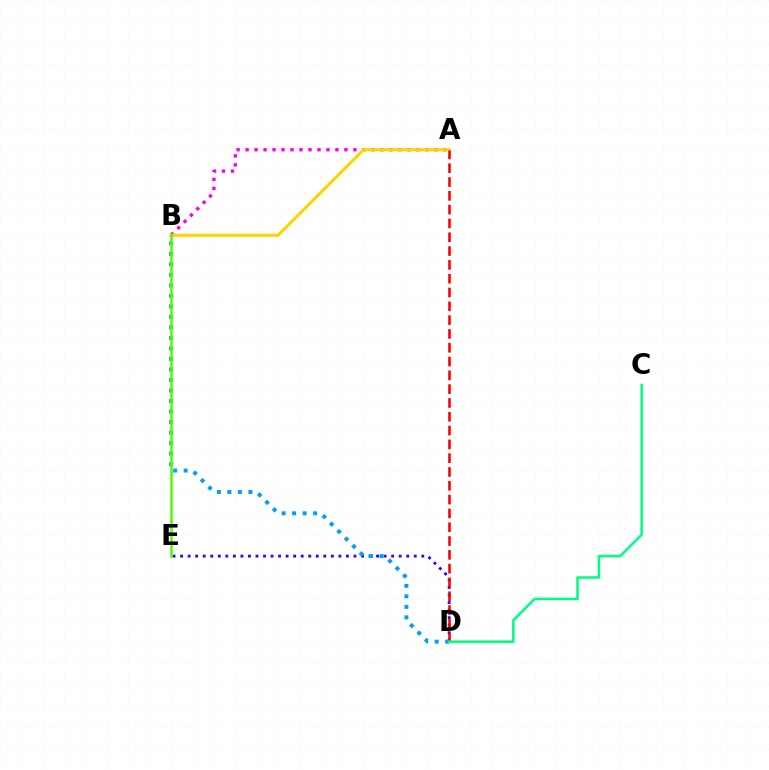{('D', 'E'): [{'color': '#3700ff', 'line_style': 'dotted', 'thickness': 2.05}], ('A', 'B'): [{'color': '#ff00ed', 'line_style': 'dotted', 'thickness': 2.44}, {'color': '#ffd500', 'line_style': 'solid', 'thickness': 2.22}], ('B', 'D'): [{'color': '#009eff', 'line_style': 'dotted', 'thickness': 2.86}], ('B', 'E'): [{'color': '#4fff00', 'line_style': 'solid', 'thickness': 1.83}], ('A', 'D'): [{'color': '#ff0000', 'line_style': 'dashed', 'thickness': 1.88}], ('C', 'D'): [{'color': '#00ff86', 'line_style': 'solid', 'thickness': 1.85}]}